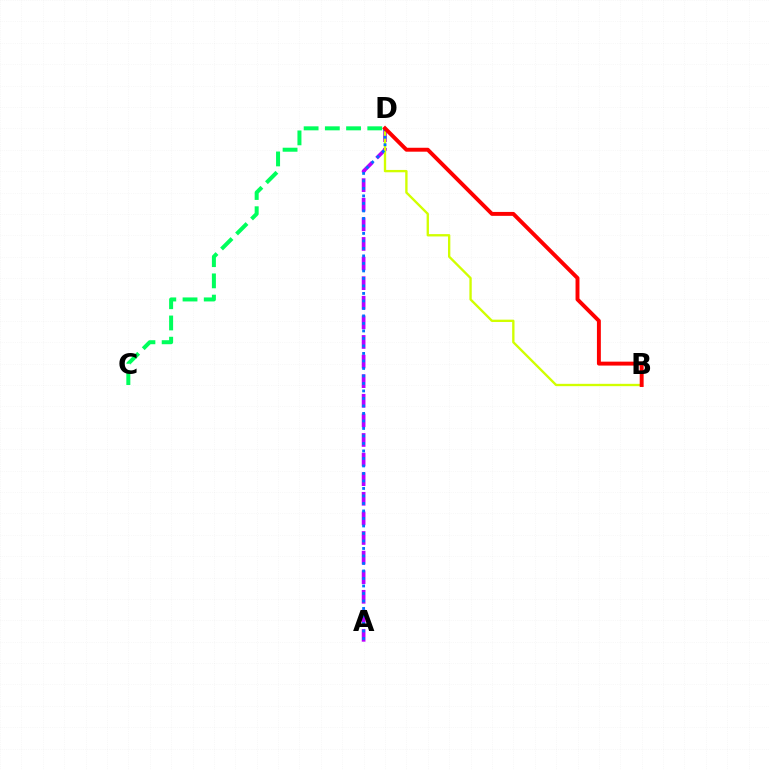{('A', 'D'): [{'color': '#b900ff', 'line_style': 'dashed', 'thickness': 2.66}, {'color': '#0074ff', 'line_style': 'dotted', 'thickness': 2.04}], ('B', 'D'): [{'color': '#d1ff00', 'line_style': 'solid', 'thickness': 1.69}, {'color': '#ff0000', 'line_style': 'solid', 'thickness': 2.82}], ('C', 'D'): [{'color': '#00ff5c', 'line_style': 'dashed', 'thickness': 2.88}]}